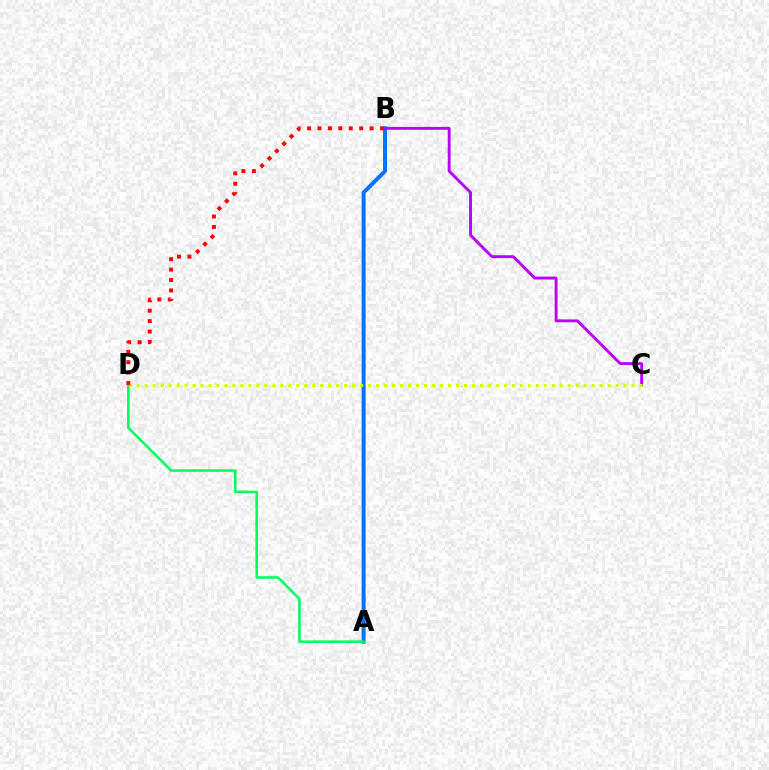{('A', 'B'): [{'color': '#0074ff', 'line_style': 'solid', 'thickness': 2.86}], ('B', 'C'): [{'color': '#b900ff', 'line_style': 'solid', 'thickness': 2.08}], ('A', 'D'): [{'color': '#00ff5c', 'line_style': 'solid', 'thickness': 1.84}], ('C', 'D'): [{'color': '#d1ff00', 'line_style': 'dotted', 'thickness': 2.17}], ('B', 'D'): [{'color': '#ff0000', 'line_style': 'dotted', 'thickness': 2.83}]}